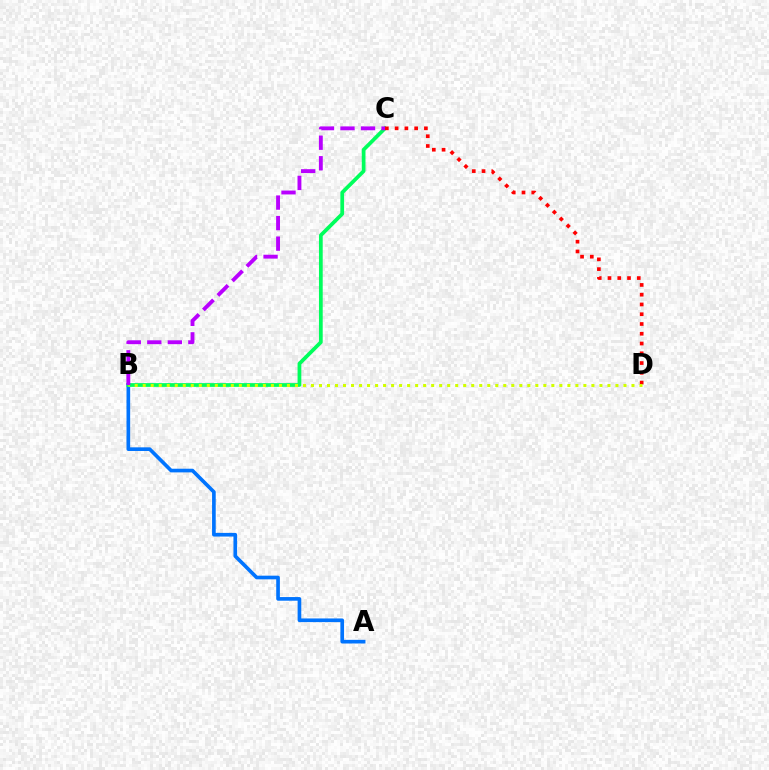{('A', 'B'): [{'color': '#0074ff', 'line_style': 'solid', 'thickness': 2.63}], ('B', 'C'): [{'color': '#00ff5c', 'line_style': 'solid', 'thickness': 2.7}, {'color': '#b900ff', 'line_style': 'dashed', 'thickness': 2.79}], ('C', 'D'): [{'color': '#ff0000', 'line_style': 'dotted', 'thickness': 2.65}], ('B', 'D'): [{'color': '#d1ff00', 'line_style': 'dotted', 'thickness': 2.18}]}